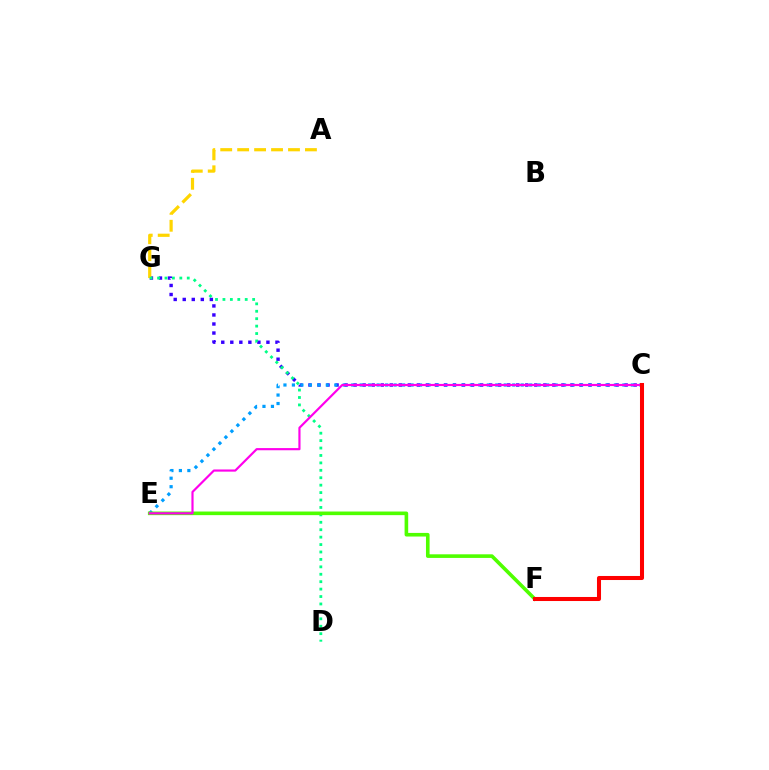{('C', 'G'): [{'color': '#3700ff', 'line_style': 'dotted', 'thickness': 2.45}], ('A', 'G'): [{'color': '#ffd500', 'line_style': 'dashed', 'thickness': 2.3}], ('D', 'G'): [{'color': '#00ff86', 'line_style': 'dotted', 'thickness': 2.02}], ('C', 'E'): [{'color': '#009eff', 'line_style': 'dotted', 'thickness': 2.3}, {'color': '#ff00ed', 'line_style': 'solid', 'thickness': 1.56}], ('E', 'F'): [{'color': '#4fff00', 'line_style': 'solid', 'thickness': 2.6}], ('C', 'F'): [{'color': '#ff0000', 'line_style': 'solid', 'thickness': 2.91}]}